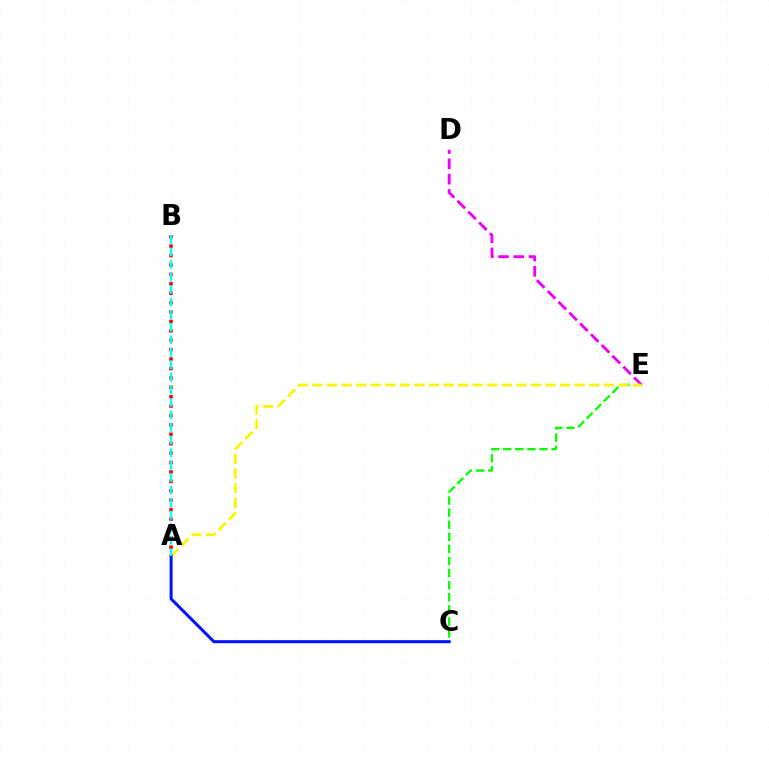{('C', 'E'): [{'color': '#08ff00', 'line_style': 'dashed', 'thickness': 1.64}], ('D', 'E'): [{'color': '#ee00ff', 'line_style': 'dashed', 'thickness': 2.07}], ('A', 'E'): [{'color': '#fcf500', 'line_style': 'dashed', 'thickness': 1.98}], ('A', 'C'): [{'color': '#0010ff', 'line_style': 'solid', 'thickness': 2.17}], ('A', 'B'): [{'color': '#ff0000', 'line_style': 'dotted', 'thickness': 2.56}, {'color': '#00fff6', 'line_style': 'dashed', 'thickness': 1.7}]}